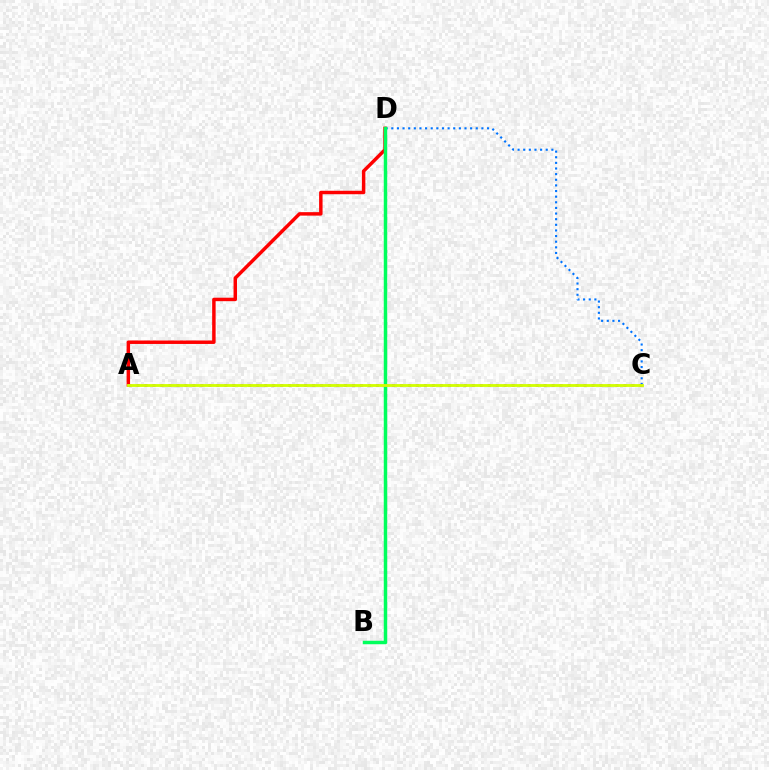{('C', 'D'): [{'color': '#0074ff', 'line_style': 'dotted', 'thickness': 1.53}], ('A', 'D'): [{'color': '#ff0000', 'line_style': 'solid', 'thickness': 2.49}], ('B', 'D'): [{'color': '#00ff5c', 'line_style': 'solid', 'thickness': 2.5}], ('A', 'C'): [{'color': '#b900ff', 'line_style': 'dotted', 'thickness': 2.17}, {'color': '#d1ff00', 'line_style': 'solid', 'thickness': 2.04}]}